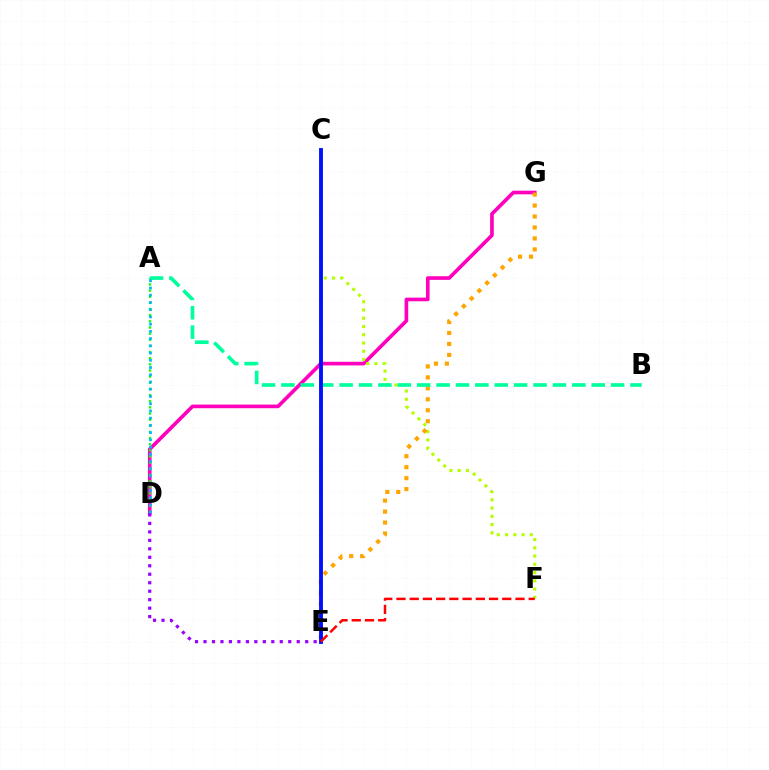{('D', 'G'): [{'color': '#ff00bd', 'line_style': 'solid', 'thickness': 2.62}], ('A', 'D'): [{'color': '#08ff00', 'line_style': 'dotted', 'thickness': 1.67}, {'color': '#00b5ff', 'line_style': 'dotted', 'thickness': 1.96}], ('C', 'F'): [{'color': '#b3ff00', 'line_style': 'dotted', 'thickness': 2.24}], ('E', 'G'): [{'color': '#ffa500', 'line_style': 'dotted', 'thickness': 2.98}], ('A', 'B'): [{'color': '#00ff9d', 'line_style': 'dashed', 'thickness': 2.63}], ('C', 'E'): [{'color': '#0010ff', 'line_style': 'solid', 'thickness': 2.78}], ('D', 'E'): [{'color': '#9b00ff', 'line_style': 'dotted', 'thickness': 2.3}], ('E', 'F'): [{'color': '#ff0000', 'line_style': 'dashed', 'thickness': 1.8}]}